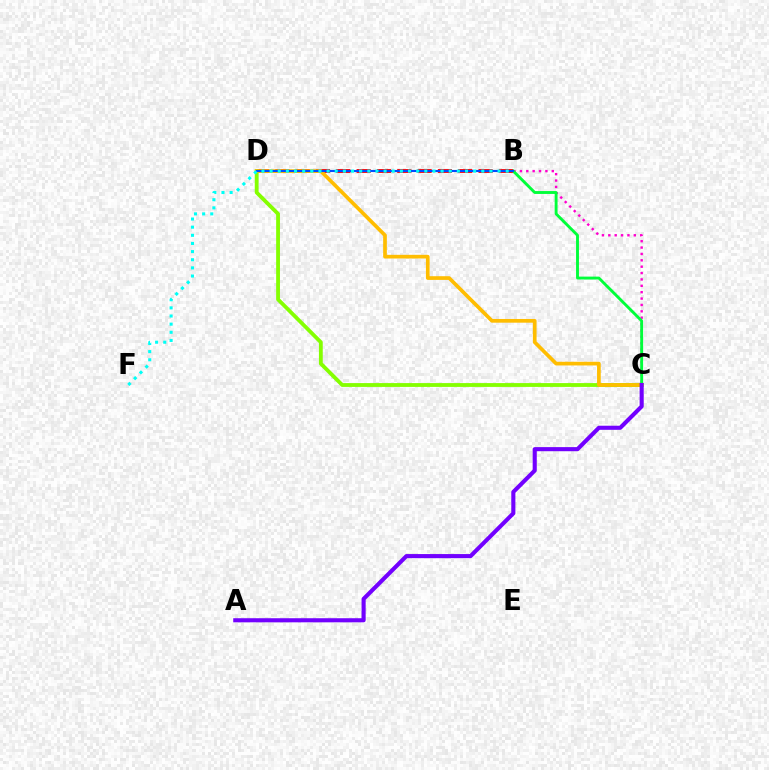{('B', 'D'): [{'color': '#ff0000', 'line_style': 'dashed', 'thickness': 2.76}, {'color': '#004bff', 'line_style': 'solid', 'thickness': 1.51}], ('B', 'C'): [{'color': '#ff00cf', 'line_style': 'dotted', 'thickness': 1.73}, {'color': '#00ff39', 'line_style': 'solid', 'thickness': 2.07}], ('C', 'D'): [{'color': '#84ff00', 'line_style': 'solid', 'thickness': 2.75}, {'color': '#ffbd00', 'line_style': 'solid', 'thickness': 2.66}], ('A', 'C'): [{'color': '#7200ff', 'line_style': 'solid', 'thickness': 2.95}], ('B', 'F'): [{'color': '#00fff6', 'line_style': 'dotted', 'thickness': 2.21}]}